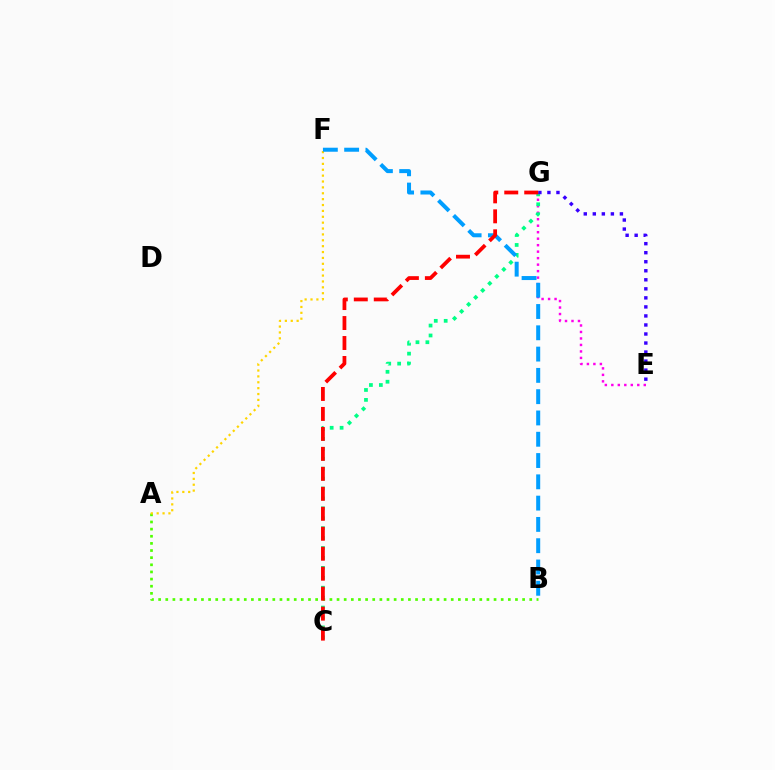{('E', 'G'): [{'color': '#ff00ed', 'line_style': 'dotted', 'thickness': 1.76}, {'color': '#3700ff', 'line_style': 'dotted', 'thickness': 2.45}], ('A', 'B'): [{'color': '#4fff00', 'line_style': 'dotted', 'thickness': 1.94}], ('C', 'G'): [{'color': '#00ff86', 'line_style': 'dotted', 'thickness': 2.7}, {'color': '#ff0000', 'line_style': 'dashed', 'thickness': 2.71}], ('A', 'F'): [{'color': '#ffd500', 'line_style': 'dotted', 'thickness': 1.6}], ('B', 'F'): [{'color': '#009eff', 'line_style': 'dashed', 'thickness': 2.89}]}